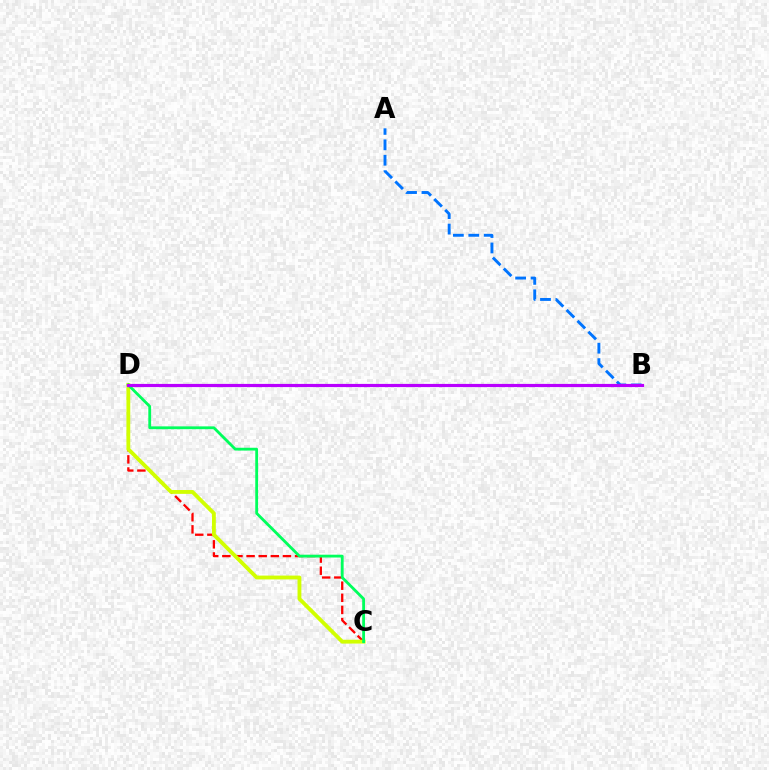{('C', 'D'): [{'color': '#ff0000', 'line_style': 'dashed', 'thickness': 1.65}, {'color': '#d1ff00', 'line_style': 'solid', 'thickness': 2.76}, {'color': '#00ff5c', 'line_style': 'solid', 'thickness': 2.03}], ('A', 'B'): [{'color': '#0074ff', 'line_style': 'dashed', 'thickness': 2.09}], ('B', 'D'): [{'color': '#b900ff', 'line_style': 'solid', 'thickness': 2.29}]}